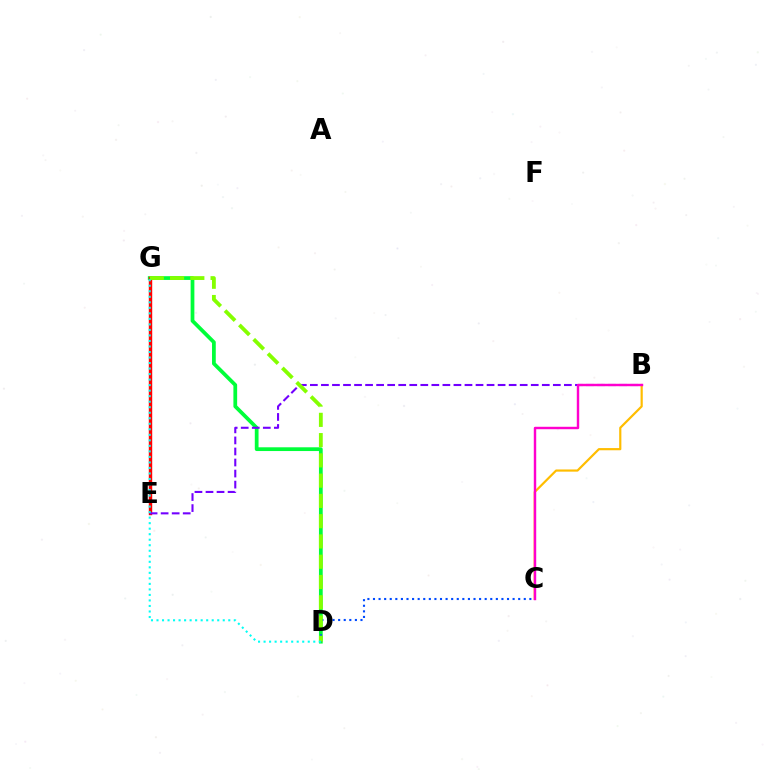{('D', 'G'): [{'color': '#00ff39', 'line_style': 'solid', 'thickness': 2.7}, {'color': '#84ff00', 'line_style': 'dashed', 'thickness': 2.75}, {'color': '#00fff6', 'line_style': 'dotted', 'thickness': 1.5}], ('C', 'D'): [{'color': '#004bff', 'line_style': 'dotted', 'thickness': 1.52}], ('E', 'G'): [{'color': '#ff0000', 'line_style': 'solid', 'thickness': 2.46}], ('B', 'E'): [{'color': '#7200ff', 'line_style': 'dashed', 'thickness': 1.5}], ('B', 'C'): [{'color': '#ffbd00', 'line_style': 'solid', 'thickness': 1.58}, {'color': '#ff00cf', 'line_style': 'solid', 'thickness': 1.75}]}